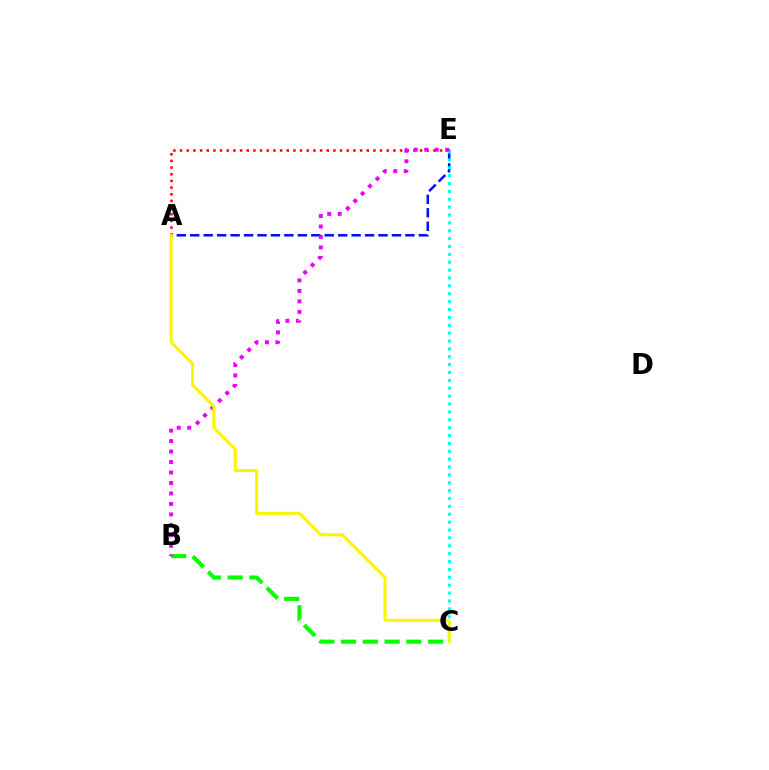{('B', 'C'): [{'color': '#08ff00', 'line_style': 'dashed', 'thickness': 2.96}], ('A', 'E'): [{'color': '#0010ff', 'line_style': 'dashed', 'thickness': 1.83}, {'color': '#ff0000', 'line_style': 'dotted', 'thickness': 1.81}], ('C', 'E'): [{'color': '#00fff6', 'line_style': 'dotted', 'thickness': 2.14}], ('B', 'E'): [{'color': '#ee00ff', 'line_style': 'dotted', 'thickness': 2.85}], ('A', 'C'): [{'color': '#fcf500', 'line_style': 'solid', 'thickness': 2.17}]}